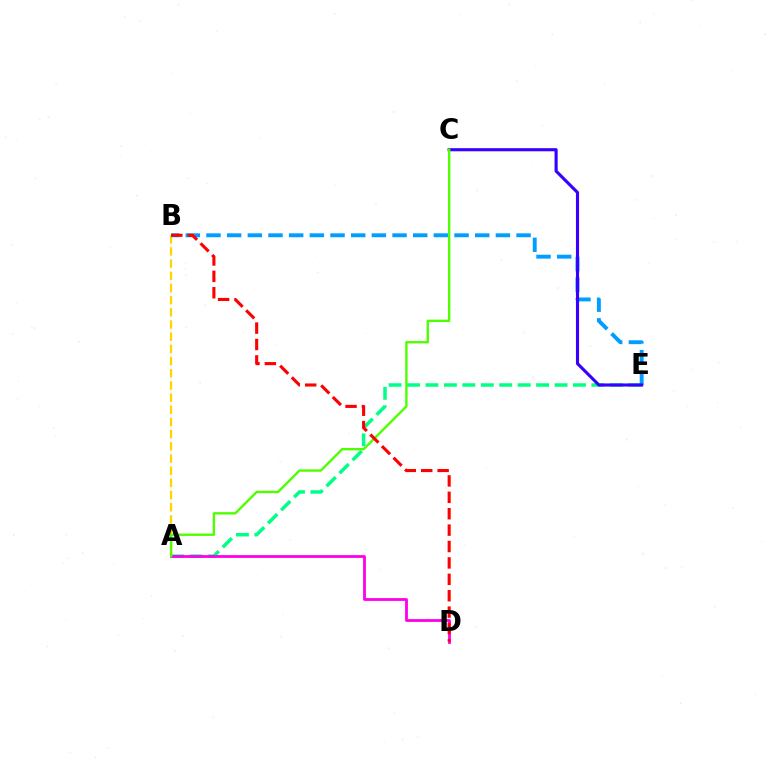{('A', 'E'): [{'color': '#00ff86', 'line_style': 'dashed', 'thickness': 2.5}], ('A', 'B'): [{'color': '#ffd500', 'line_style': 'dashed', 'thickness': 1.66}], ('B', 'E'): [{'color': '#009eff', 'line_style': 'dashed', 'thickness': 2.81}], ('C', 'E'): [{'color': '#3700ff', 'line_style': 'solid', 'thickness': 2.24}], ('A', 'D'): [{'color': '#ff00ed', 'line_style': 'solid', 'thickness': 2.03}], ('A', 'C'): [{'color': '#4fff00', 'line_style': 'solid', 'thickness': 1.71}], ('B', 'D'): [{'color': '#ff0000', 'line_style': 'dashed', 'thickness': 2.23}]}